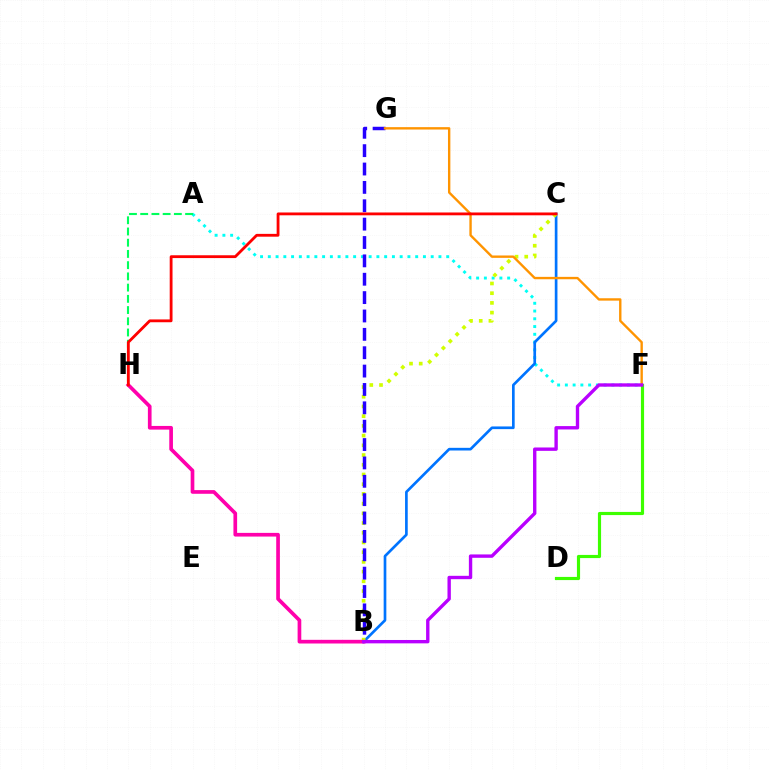{('A', 'F'): [{'color': '#00fff6', 'line_style': 'dotted', 'thickness': 2.11}], ('B', 'C'): [{'color': '#0074ff', 'line_style': 'solid', 'thickness': 1.93}, {'color': '#d1ff00', 'line_style': 'dotted', 'thickness': 2.64}], ('D', 'F'): [{'color': '#3dff00', 'line_style': 'solid', 'thickness': 2.27}], ('B', 'G'): [{'color': '#2500ff', 'line_style': 'dashed', 'thickness': 2.5}], ('B', 'H'): [{'color': '#ff00ac', 'line_style': 'solid', 'thickness': 2.65}], ('A', 'H'): [{'color': '#00ff5c', 'line_style': 'dashed', 'thickness': 1.52}], ('F', 'G'): [{'color': '#ff9400', 'line_style': 'solid', 'thickness': 1.71}], ('C', 'H'): [{'color': '#ff0000', 'line_style': 'solid', 'thickness': 2.03}], ('B', 'F'): [{'color': '#b900ff', 'line_style': 'solid', 'thickness': 2.43}]}